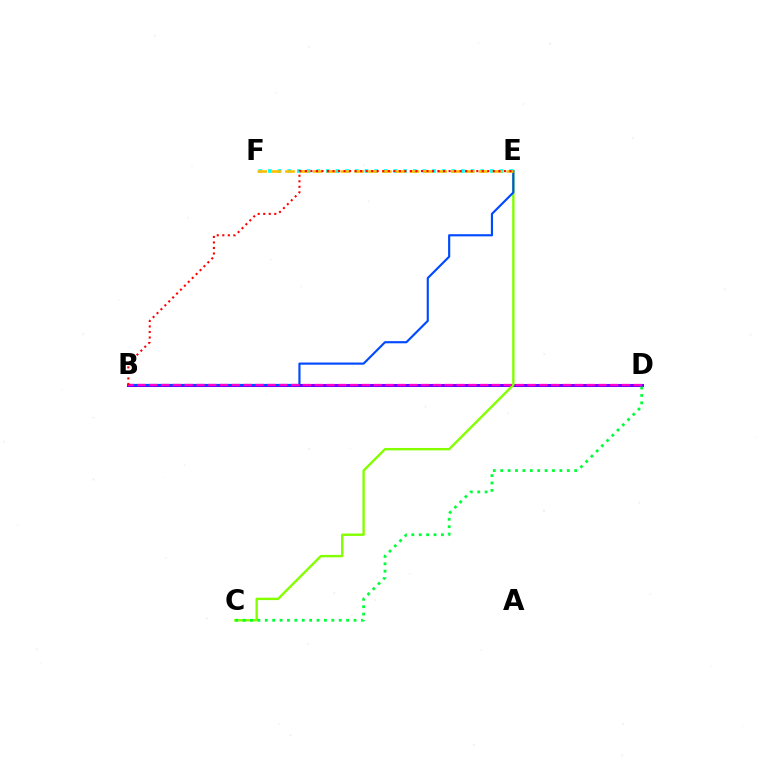{('B', 'D'): [{'color': '#7200ff', 'line_style': 'solid', 'thickness': 2.19}, {'color': '#ff00cf', 'line_style': 'dashed', 'thickness': 1.61}], ('C', 'E'): [{'color': '#84ff00', 'line_style': 'solid', 'thickness': 1.73}], ('E', 'F'): [{'color': '#00fff6', 'line_style': 'dotted', 'thickness': 2.62}, {'color': '#ffbd00', 'line_style': 'dashed', 'thickness': 1.88}], ('B', 'E'): [{'color': '#004bff', 'line_style': 'solid', 'thickness': 1.55}, {'color': '#ff0000', 'line_style': 'dotted', 'thickness': 1.5}], ('C', 'D'): [{'color': '#00ff39', 'line_style': 'dotted', 'thickness': 2.01}]}